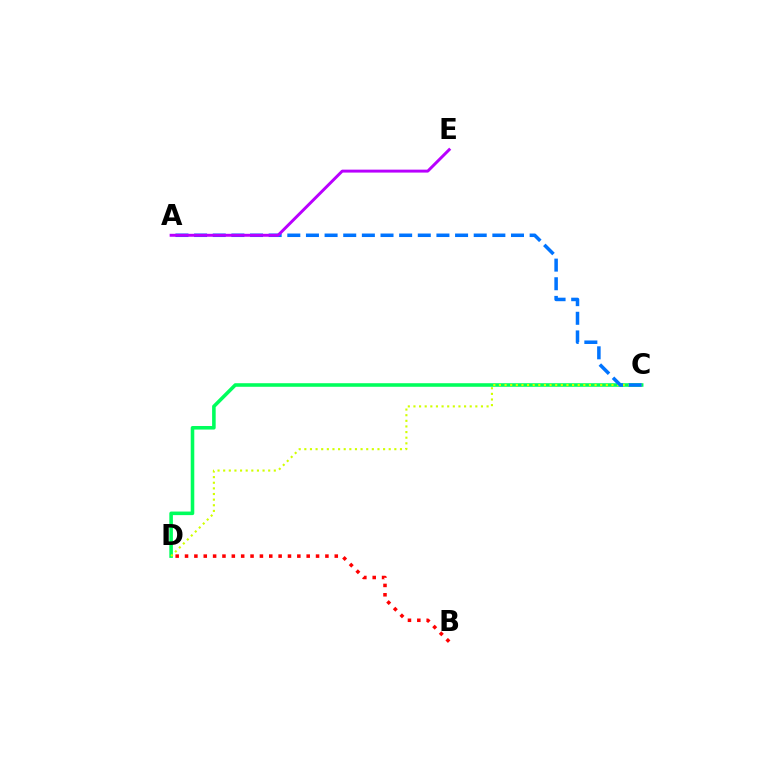{('C', 'D'): [{'color': '#00ff5c', 'line_style': 'solid', 'thickness': 2.57}, {'color': '#d1ff00', 'line_style': 'dotted', 'thickness': 1.53}], ('B', 'D'): [{'color': '#ff0000', 'line_style': 'dotted', 'thickness': 2.54}], ('A', 'C'): [{'color': '#0074ff', 'line_style': 'dashed', 'thickness': 2.53}], ('A', 'E'): [{'color': '#b900ff', 'line_style': 'solid', 'thickness': 2.12}]}